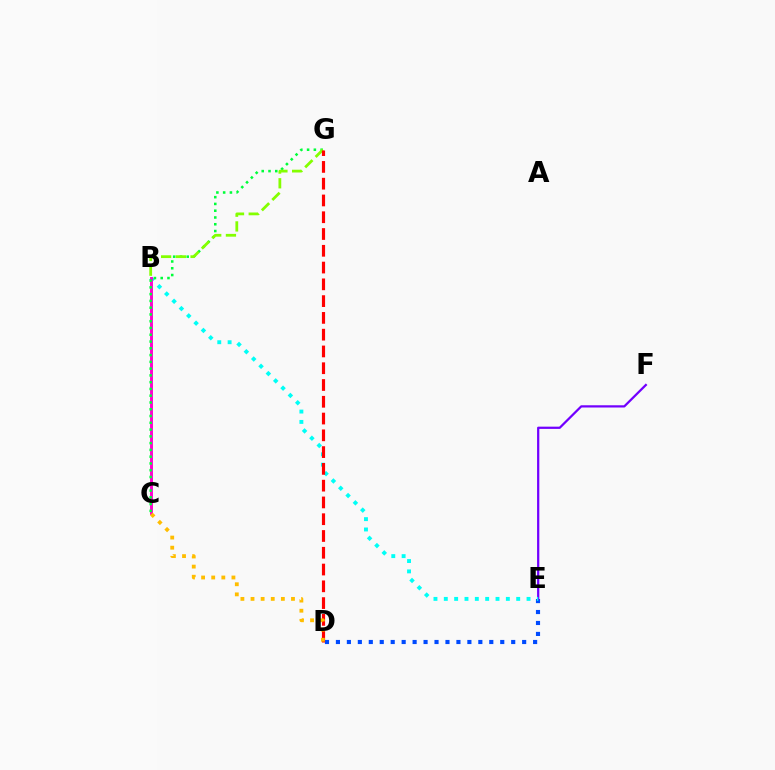{('D', 'E'): [{'color': '#004bff', 'line_style': 'dotted', 'thickness': 2.98}], ('E', 'F'): [{'color': '#7200ff', 'line_style': 'solid', 'thickness': 1.61}], ('B', 'E'): [{'color': '#00fff6', 'line_style': 'dotted', 'thickness': 2.81}], ('B', 'C'): [{'color': '#ff00cf', 'line_style': 'solid', 'thickness': 2.08}], ('C', 'G'): [{'color': '#00ff39', 'line_style': 'dotted', 'thickness': 1.84}], ('B', 'G'): [{'color': '#84ff00', 'line_style': 'dashed', 'thickness': 2.0}], ('D', 'G'): [{'color': '#ff0000', 'line_style': 'dashed', 'thickness': 2.28}], ('C', 'D'): [{'color': '#ffbd00', 'line_style': 'dotted', 'thickness': 2.75}]}